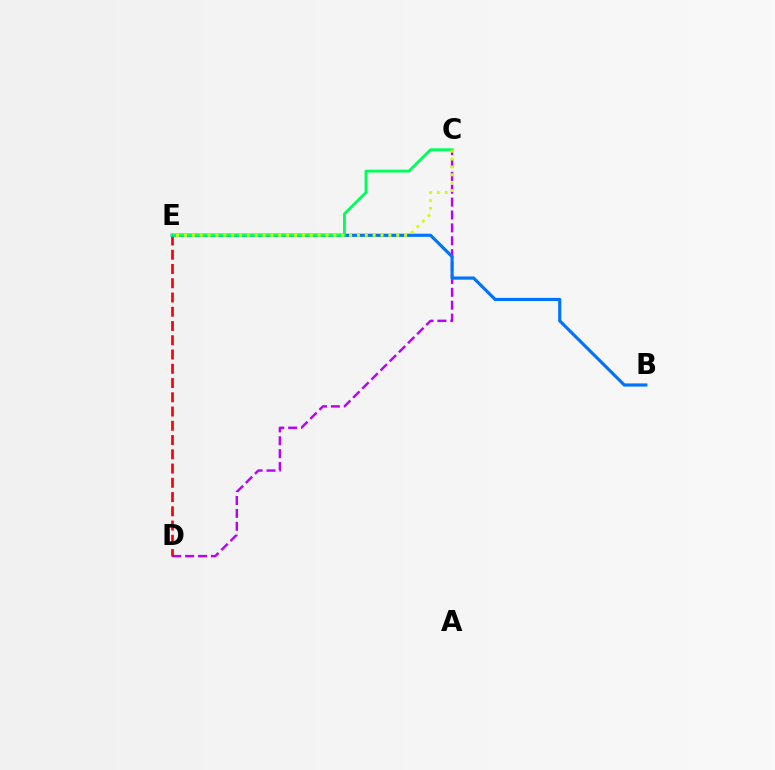{('C', 'D'): [{'color': '#b900ff', 'line_style': 'dashed', 'thickness': 1.75}], ('D', 'E'): [{'color': '#ff0000', 'line_style': 'dashed', 'thickness': 1.94}], ('B', 'E'): [{'color': '#0074ff', 'line_style': 'solid', 'thickness': 2.28}], ('C', 'E'): [{'color': '#00ff5c', 'line_style': 'solid', 'thickness': 2.06}, {'color': '#d1ff00', 'line_style': 'dotted', 'thickness': 2.14}]}